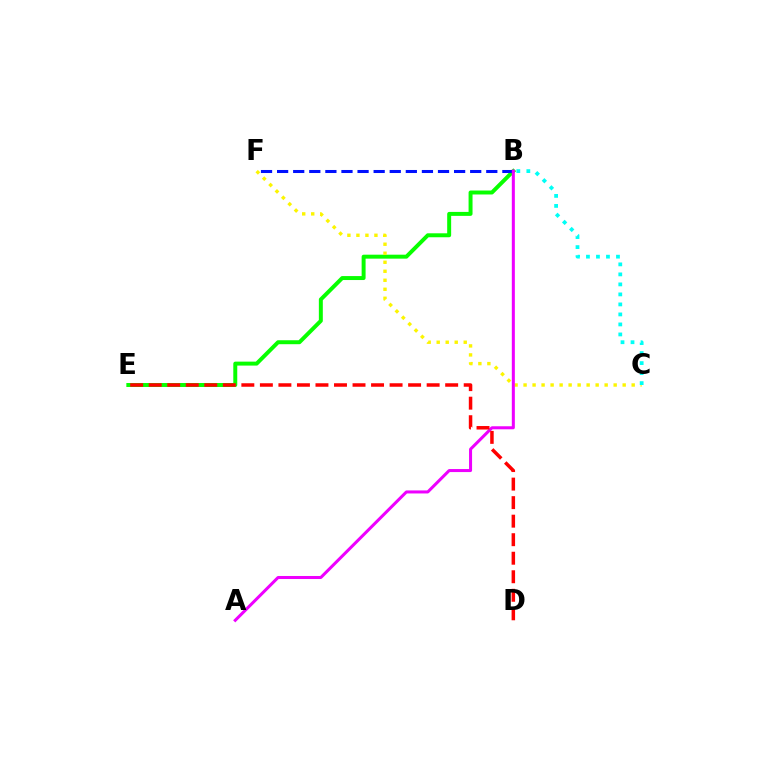{('B', 'E'): [{'color': '#08ff00', 'line_style': 'solid', 'thickness': 2.85}], ('B', 'F'): [{'color': '#0010ff', 'line_style': 'dashed', 'thickness': 2.19}], ('C', 'F'): [{'color': '#fcf500', 'line_style': 'dotted', 'thickness': 2.45}], ('A', 'B'): [{'color': '#ee00ff', 'line_style': 'solid', 'thickness': 2.18}], ('D', 'E'): [{'color': '#ff0000', 'line_style': 'dashed', 'thickness': 2.52}], ('B', 'C'): [{'color': '#00fff6', 'line_style': 'dotted', 'thickness': 2.72}]}